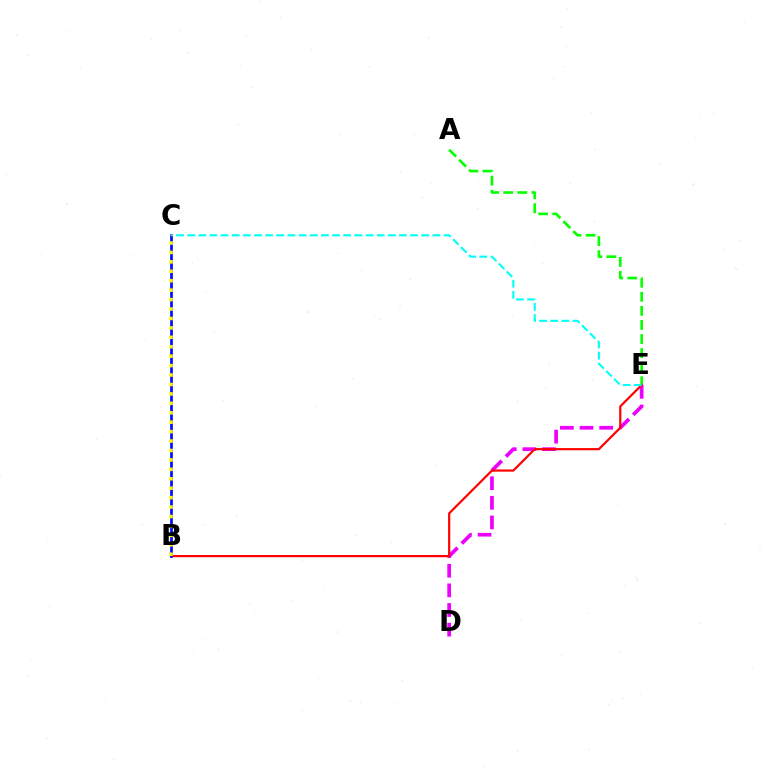{('D', 'E'): [{'color': '#ee00ff', 'line_style': 'dashed', 'thickness': 2.67}], ('A', 'E'): [{'color': '#08ff00', 'line_style': 'dashed', 'thickness': 1.91}], ('B', 'E'): [{'color': '#ff0000', 'line_style': 'solid', 'thickness': 1.58}], ('B', 'C'): [{'color': '#0010ff', 'line_style': 'solid', 'thickness': 1.96}, {'color': '#fcf500', 'line_style': 'dotted', 'thickness': 2.56}], ('C', 'E'): [{'color': '#00fff6', 'line_style': 'dashed', 'thickness': 1.51}]}